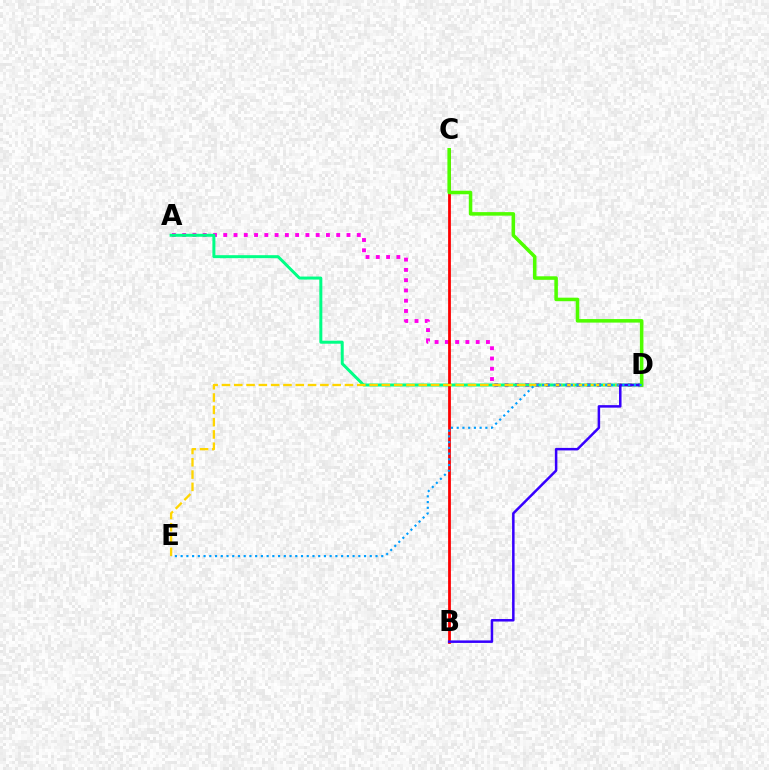{('A', 'D'): [{'color': '#ff00ed', 'line_style': 'dotted', 'thickness': 2.79}, {'color': '#00ff86', 'line_style': 'solid', 'thickness': 2.15}], ('B', 'C'): [{'color': '#ff0000', 'line_style': 'solid', 'thickness': 2.0}], ('D', 'E'): [{'color': '#ffd500', 'line_style': 'dashed', 'thickness': 1.67}, {'color': '#009eff', 'line_style': 'dotted', 'thickness': 1.56}], ('B', 'D'): [{'color': '#3700ff', 'line_style': 'solid', 'thickness': 1.81}], ('C', 'D'): [{'color': '#4fff00', 'line_style': 'solid', 'thickness': 2.54}]}